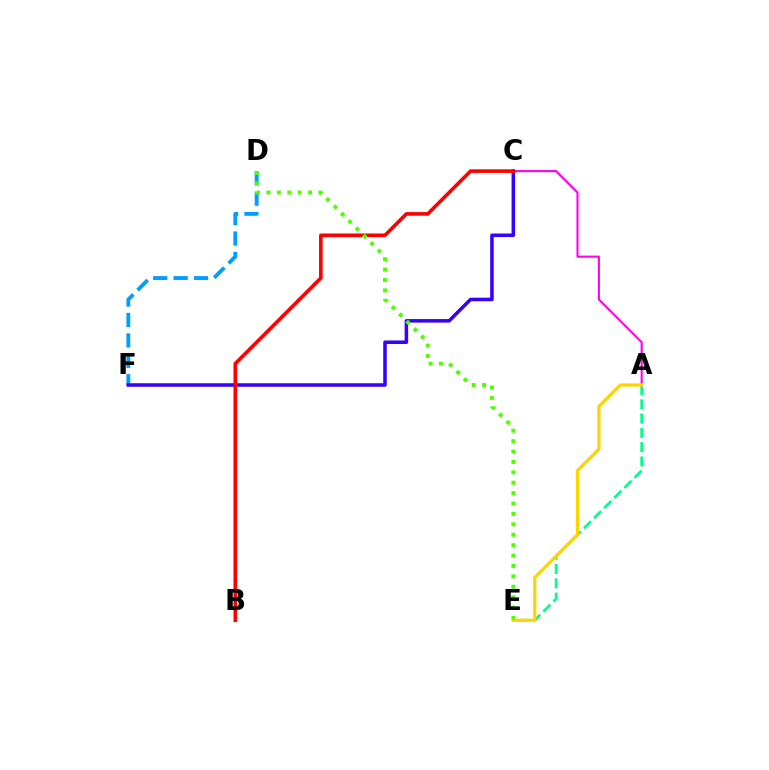{('A', 'C'): [{'color': '#ff00ed', 'line_style': 'solid', 'thickness': 1.51}], ('A', 'E'): [{'color': '#00ff86', 'line_style': 'dashed', 'thickness': 1.94}, {'color': '#ffd500', 'line_style': 'solid', 'thickness': 2.34}], ('D', 'F'): [{'color': '#009eff', 'line_style': 'dashed', 'thickness': 2.77}], ('C', 'F'): [{'color': '#3700ff', 'line_style': 'solid', 'thickness': 2.54}], ('B', 'C'): [{'color': '#ff0000', 'line_style': 'solid', 'thickness': 2.59}], ('D', 'E'): [{'color': '#4fff00', 'line_style': 'dotted', 'thickness': 2.83}]}